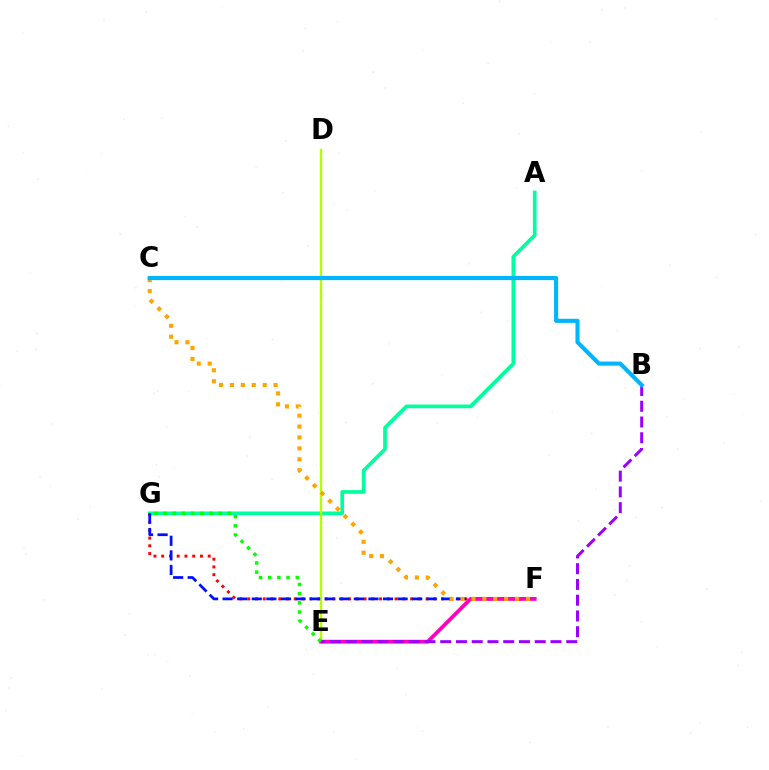{('A', 'G'): [{'color': '#00ff9d', 'line_style': 'solid', 'thickness': 2.66}], ('D', 'E'): [{'color': '#b3ff00', 'line_style': 'solid', 'thickness': 1.68}], ('F', 'G'): [{'color': '#ff0000', 'line_style': 'dotted', 'thickness': 2.11}, {'color': '#0010ff', 'line_style': 'dashed', 'thickness': 1.98}], ('E', 'F'): [{'color': '#ff00bd', 'line_style': 'solid', 'thickness': 2.7}], ('B', 'E'): [{'color': '#9b00ff', 'line_style': 'dashed', 'thickness': 2.14}], ('E', 'G'): [{'color': '#08ff00', 'line_style': 'dotted', 'thickness': 2.5}], ('C', 'F'): [{'color': '#ffa500', 'line_style': 'dotted', 'thickness': 2.96}], ('B', 'C'): [{'color': '#00b5ff', 'line_style': 'solid', 'thickness': 2.95}]}